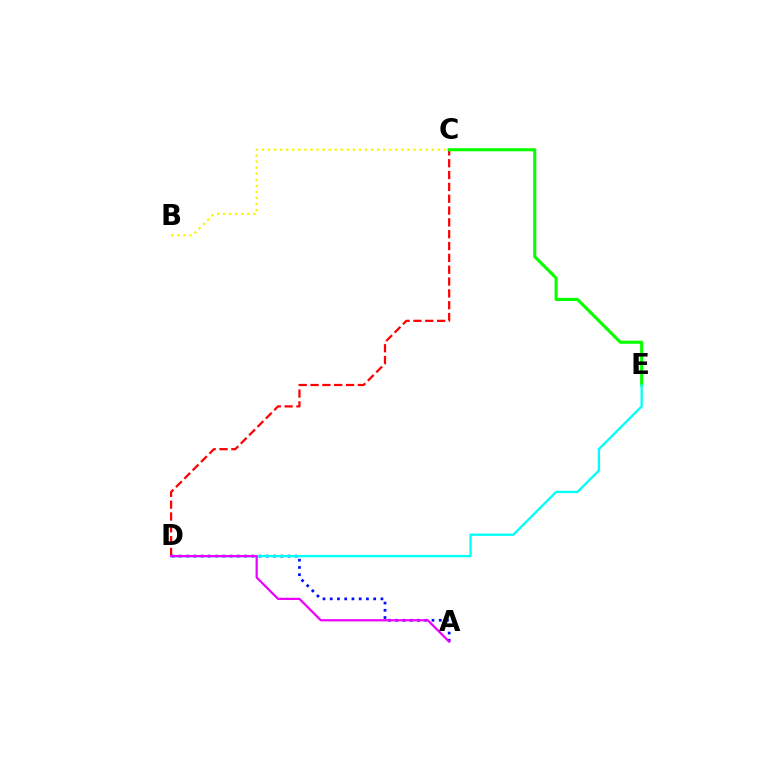{('C', 'D'): [{'color': '#ff0000', 'line_style': 'dashed', 'thickness': 1.61}], ('C', 'E'): [{'color': '#08ff00', 'line_style': 'solid', 'thickness': 2.23}], ('A', 'D'): [{'color': '#0010ff', 'line_style': 'dotted', 'thickness': 1.97}, {'color': '#ee00ff', 'line_style': 'solid', 'thickness': 1.6}], ('B', 'C'): [{'color': '#fcf500', 'line_style': 'dotted', 'thickness': 1.65}], ('D', 'E'): [{'color': '#00fff6', 'line_style': 'solid', 'thickness': 1.67}]}